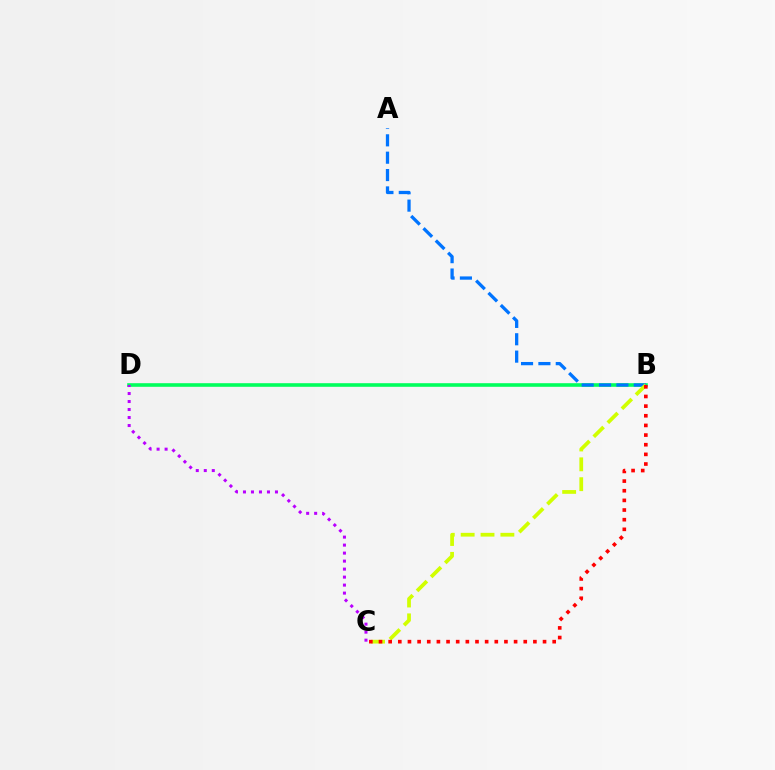{('B', 'D'): [{'color': '#00ff5c', 'line_style': 'solid', 'thickness': 2.59}], ('A', 'B'): [{'color': '#0074ff', 'line_style': 'dashed', 'thickness': 2.36}], ('B', 'C'): [{'color': '#d1ff00', 'line_style': 'dashed', 'thickness': 2.7}, {'color': '#ff0000', 'line_style': 'dotted', 'thickness': 2.62}], ('C', 'D'): [{'color': '#b900ff', 'line_style': 'dotted', 'thickness': 2.17}]}